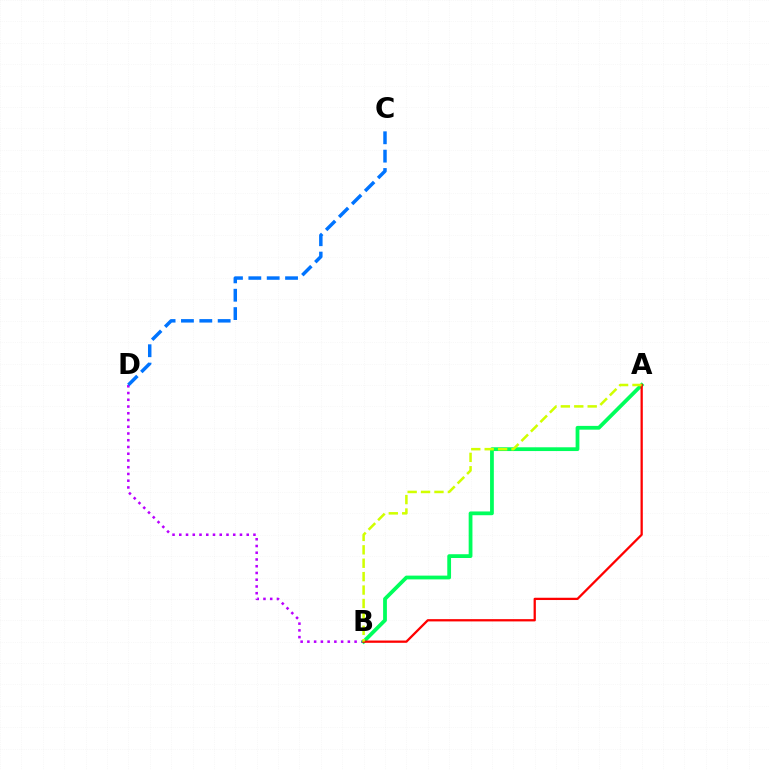{('B', 'D'): [{'color': '#b900ff', 'line_style': 'dotted', 'thickness': 1.83}], ('A', 'B'): [{'color': '#00ff5c', 'line_style': 'solid', 'thickness': 2.72}, {'color': '#ff0000', 'line_style': 'solid', 'thickness': 1.64}, {'color': '#d1ff00', 'line_style': 'dashed', 'thickness': 1.82}], ('C', 'D'): [{'color': '#0074ff', 'line_style': 'dashed', 'thickness': 2.49}]}